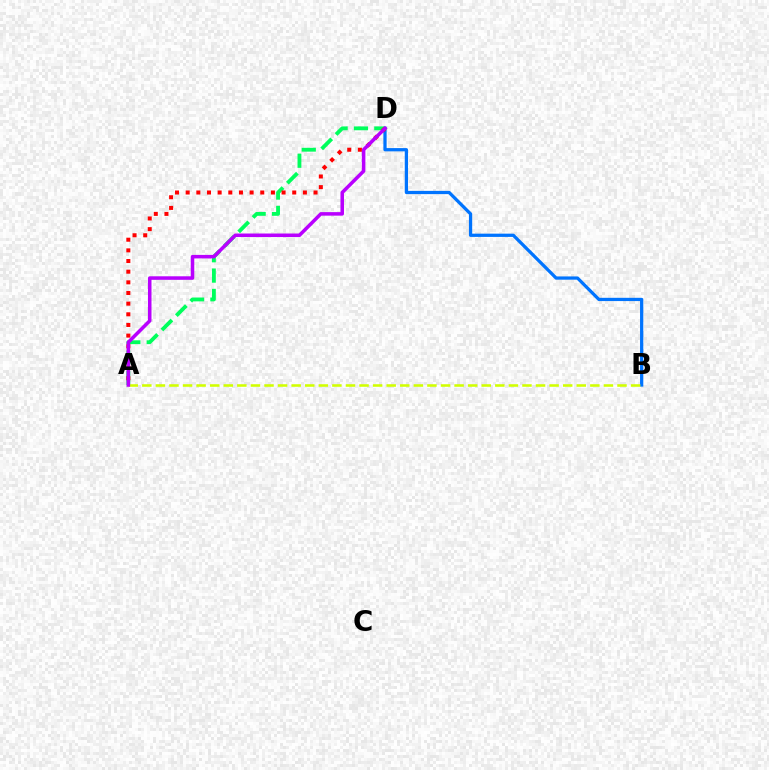{('A', 'D'): [{'color': '#00ff5c', 'line_style': 'dashed', 'thickness': 2.76}, {'color': '#ff0000', 'line_style': 'dotted', 'thickness': 2.9}, {'color': '#b900ff', 'line_style': 'solid', 'thickness': 2.54}], ('B', 'D'): [{'color': '#0074ff', 'line_style': 'solid', 'thickness': 2.34}], ('A', 'B'): [{'color': '#d1ff00', 'line_style': 'dashed', 'thickness': 1.84}]}